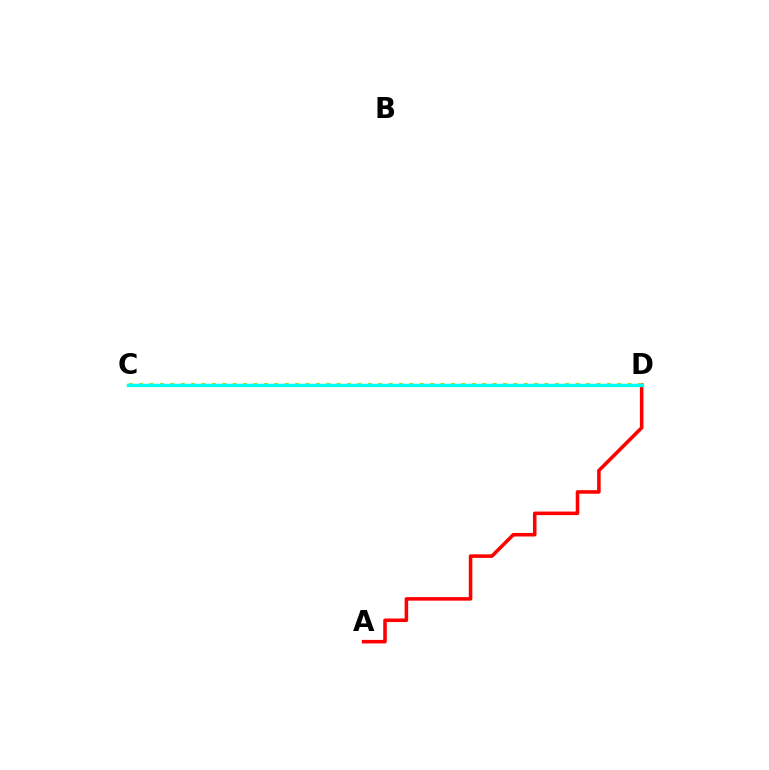{('A', 'D'): [{'color': '#ff0000', 'line_style': 'solid', 'thickness': 2.55}], ('C', 'D'): [{'color': '#84ff00', 'line_style': 'dotted', 'thickness': 2.82}, {'color': '#7200ff', 'line_style': 'solid', 'thickness': 1.52}, {'color': '#00fff6', 'line_style': 'solid', 'thickness': 2.36}]}